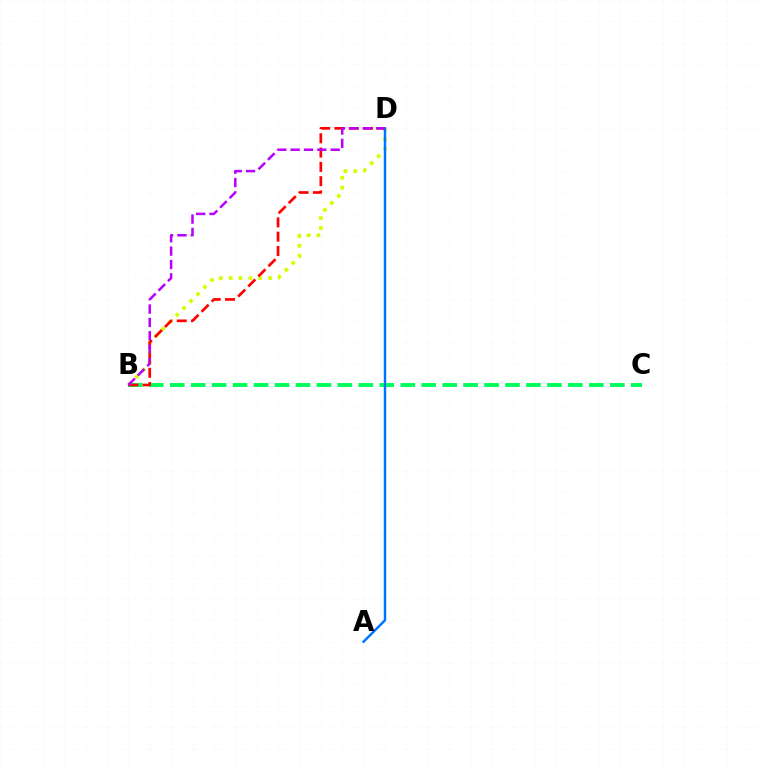{('B', 'D'): [{'color': '#d1ff00', 'line_style': 'dotted', 'thickness': 2.67}, {'color': '#ff0000', 'line_style': 'dashed', 'thickness': 1.94}, {'color': '#b900ff', 'line_style': 'dashed', 'thickness': 1.81}], ('B', 'C'): [{'color': '#00ff5c', 'line_style': 'dashed', 'thickness': 2.85}], ('A', 'D'): [{'color': '#0074ff', 'line_style': 'solid', 'thickness': 1.77}]}